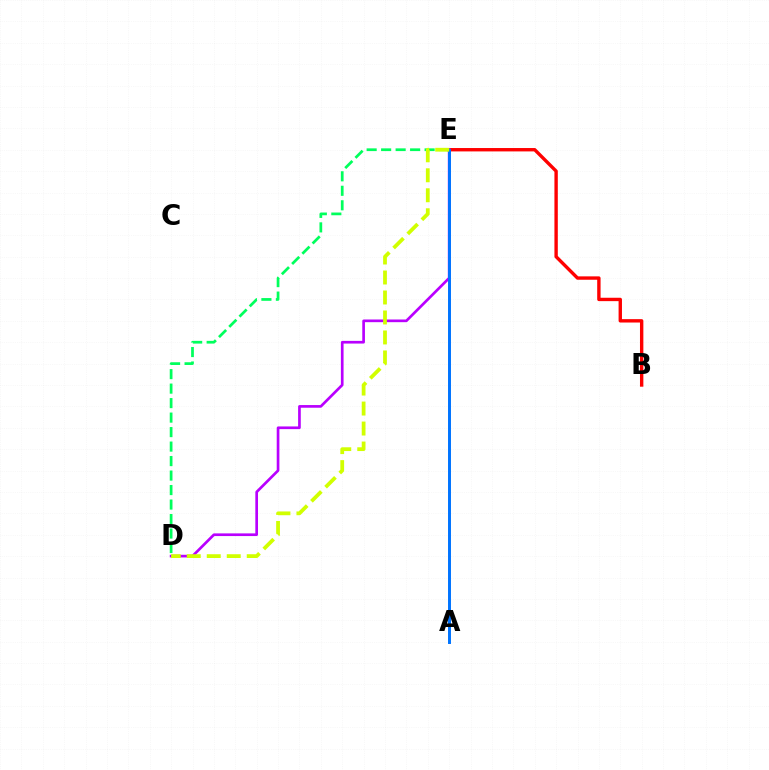{('B', 'E'): [{'color': '#ff0000', 'line_style': 'solid', 'thickness': 2.43}], ('D', 'E'): [{'color': '#b900ff', 'line_style': 'solid', 'thickness': 1.93}, {'color': '#00ff5c', 'line_style': 'dashed', 'thickness': 1.97}, {'color': '#d1ff00', 'line_style': 'dashed', 'thickness': 2.72}], ('A', 'E'): [{'color': '#0074ff', 'line_style': 'solid', 'thickness': 2.13}]}